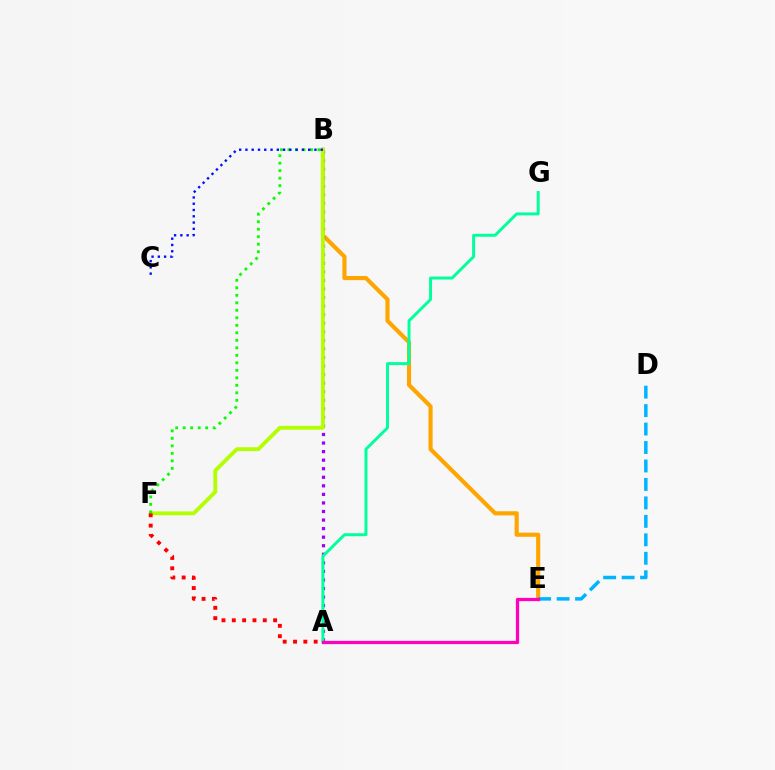{('B', 'E'): [{'color': '#ffa500', 'line_style': 'solid', 'thickness': 2.98}], ('A', 'B'): [{'color': '#9b00ff', 'line_style': 'dotted', 'thickness': 2.32}], ('A', 'G'): [{'color': '#00ff9d', 'line_style': 'solid', 'thickness': 2.13}], ('B', 'F'): [{'color': '#b3ff00', 'line_style': 'solid', 'thickness': 2.76}, {'color': '#08ff00', 'line_style': 'dotted', 'thickness': 2.04}], ('D', 'E'): [{'color': '#00b5ff', 'line_style': 'dashed', 'thickness': 2.51}], ('A', 'F'): [{'color': '#ff0000', 'line_style': 'dotted', 'thickness': 2.81}], ('A', 'E'): [{'color': '#ff00bd', 'line_style': 'solid', 'thickness': 2.36}], ('B', 'C'): [{'color': '#0010ff', 'line_style': 'dotted', 'thickness': 1.7}]}